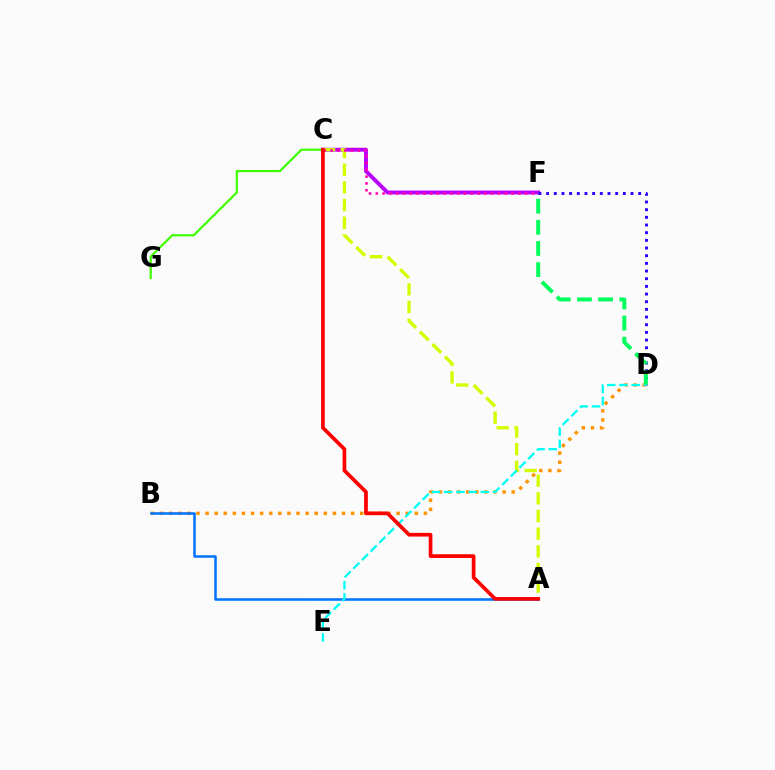{('B', 'D'): [{'color': '#ff9400', 'line_style': 'dotted', 'thickness': 2.47}], ('A', 'B'): [{'color': '#0074ff', 'line_style': 'solid', 'thickness': 1.84}], ('C', 'F'): [{'color': '#b900ff', 'line_style': 'solid', 'thickness': 2.82}, {'color': '#ff00ac', 'line_style': 'dotted', 'thickness': 1.84}], ('A', 'C'): [{'color': '#d1ff00', 'line_style': 'dashed', 'thickness': 2.4}, {'color': '#ff0000', 'line_style': 'solid', 'thickness': 2.66}], ('C', 'G'): [{'color': '#3dff00', 'line_style': 'solid', 'thickness': 1.58}], ('D', 'F'): [{'color': '#2500ff', 'line_style': 'dotted', 'thickness': 2.08}, {'color': '#00ff5c', 'line_style': 'dashed', 'thickness': 2.88}], ('D', 'E'): [{'color': '#00fff6', 'line_style': 'dashed', 'thickness': 1.66}]}